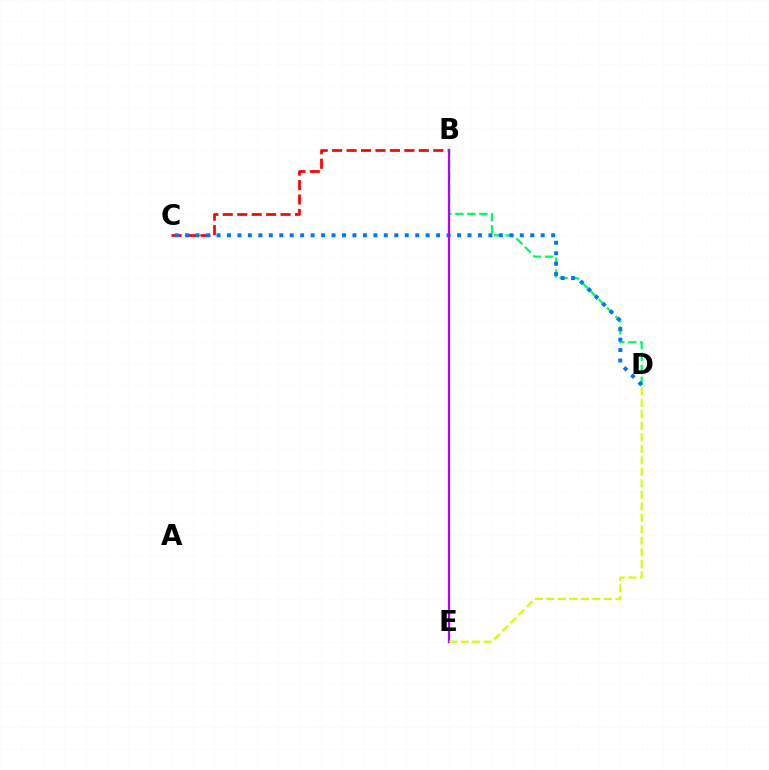{('B', 'D'): [{'color': '#00ff5c', 'line_style': 'dashed', 'thickness': 1.63}], ('B', 'C'): [{'color': '#ff0000', 'line_style': 'dashed', 'thickness': 1.96}], ('C', 'D'): [{'color': '#0074ff', 'line_style': 'dotted', 'thickness': 2.84}], ('B', 'E'): [{'color': '#b900ff', 'line_style': 'solid', 'thickness': 1.62}], ('D', 'E'): [{'color': '#d1ff00', 'line_style': 'dashed', 'thickness': 1.56}]}